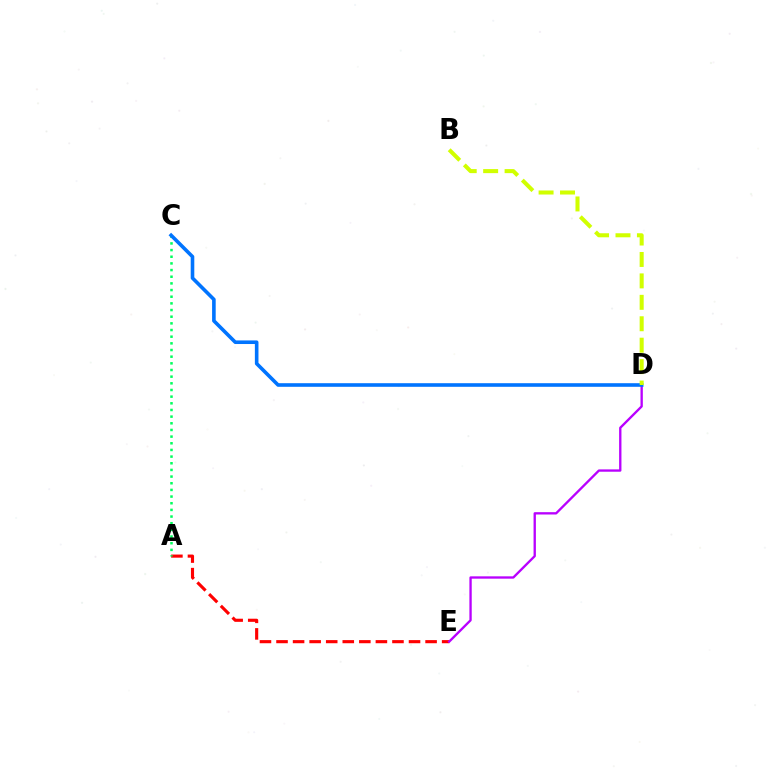{('A', 'E'): [{'color': '#ff0000', 'line_style': 'dashed', 'thickness': 2.25}], ('A', 'C'): [{'color': '#00ff5c', 'line_style': 'dotted', 'thickness': 1.81}], ('D', 'E'): [{'color': '#b900ff', 'line_style': 'solid', 'thickness': 1.68}], ('C', 'D'): [{'color': '#0074ff', 'line_style': 'solid', 'thickness': 2.59}], ('B', 'D'): [{'color': '#d1ff00', 'line_style': 'dashed', 'thickness': 2.91}]}